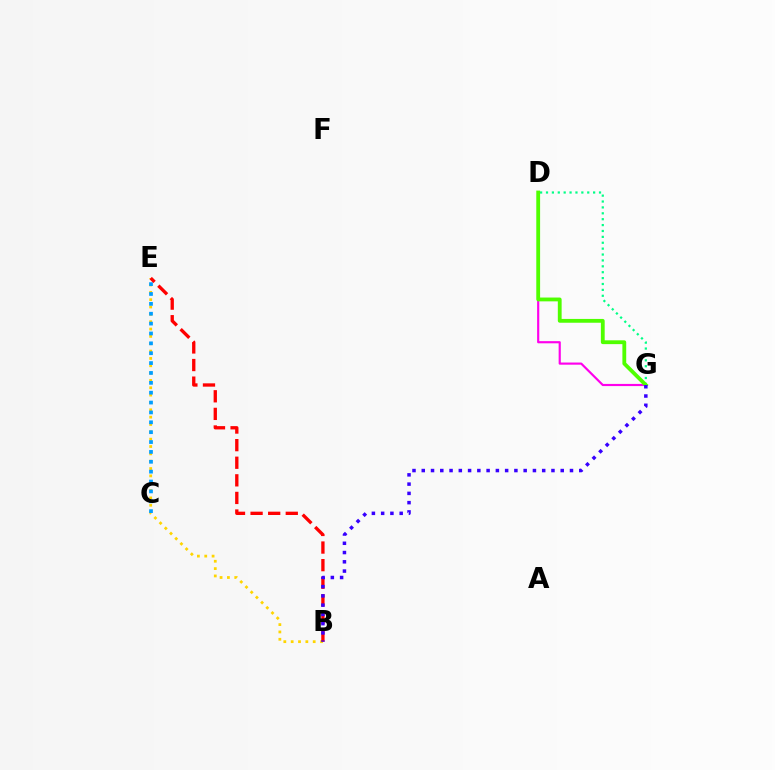{('B', 'E'): [{'color': '#ffd500', 'line_style': 'dotted', 'thickness': 1.99}, {'color': '#ff0000', 'line_style': 'dashed', 'thickness': 2.39}], ('D', 'G'): [{'color': '#00ff86', 'line_style': 'dotted', 'thickness': 1.6}, {'color': '#ff00ed', 'line_style': 'solid', 'thickness': 1.56}, {'color': '#4fff00', 'line_style': 'solid', 'thickness': 2.75}], ('C', 'E'): [{'color': '#009eff', 'line_style': 'dotted', 'thickness': 2.68}], ('B', 'G'): [{'color': '#3700ff', 'line_style': 'dotted', 'thickness': 2.52}]}